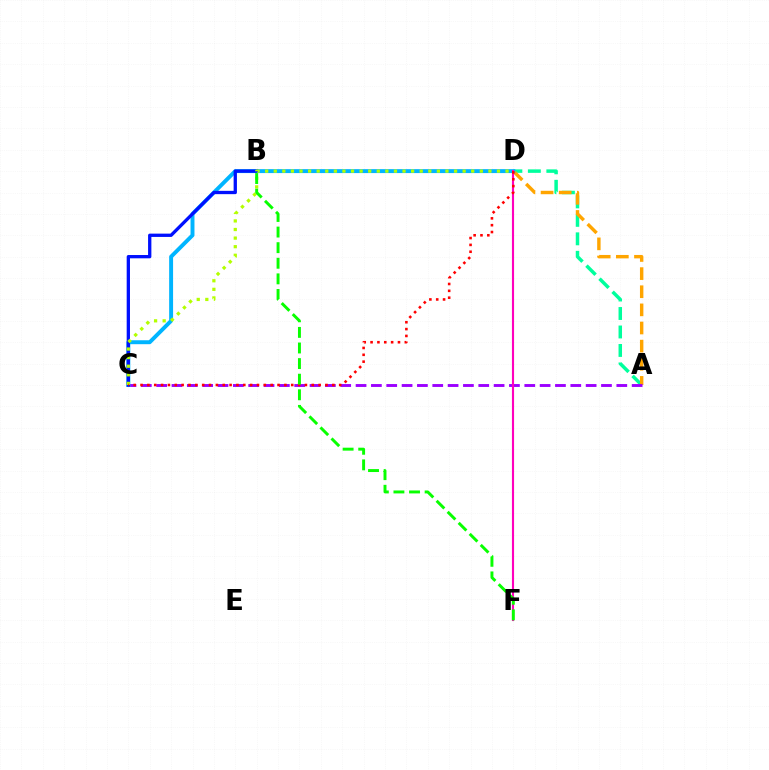{('A', 'D'): [{'color': '#00ff9d', 'line_style': 'dashed', 'thickness': 2.51}, {'color': '#ffa500', 'line_style': 'dashed', 'thickness': 2.46}], ('A', 'C'): [{'color': '#9b00ff', 'line_style': 'dashed', 'thickness': 2.08}], ('C', 'D'): [{'color': '#00b5ff', 'line_style': 'solid', 'thickness': 2.83}, {'color': '#b3ff00', 'line_style': 'dotted', 'thickness': 2.33}, {'color': '#ff0000', 'line_style': 'dotted', 'thickness': 1.86}], ('D', 'F'): [{'color': '#ff00bd', 'line_style': 'solid', 'thickness': 1.53}], ('B', 'C'): [{'color': '#0010ff', 'line_style': 'solid', 'thickness': 2.38}], ('B', 'F'): [{'color': '#08ff00', 'line_style': 'dashed', 'thickness': 2.12}]}